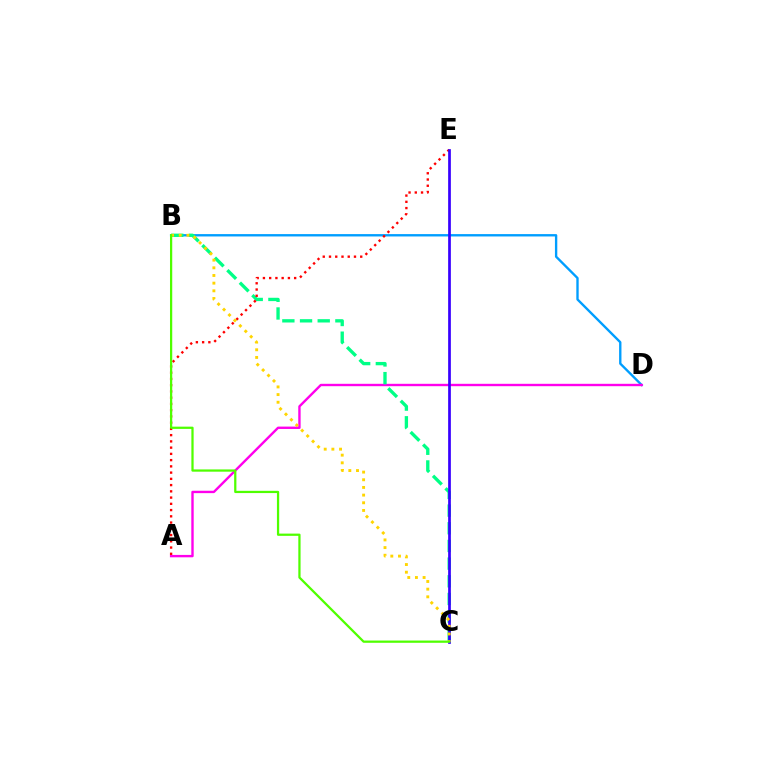{('B', 'D'): [{'color': '#009eff', 'line_style': 'solid', 'thickness': 1.7}], ('A', 'D'): [{'color': '#ff00ed', 'line_style': 'solid', 'thickness': 1.72}], ('B', 'C'): [{'color': '#00ff86', 'line_style': 'dashed', 'thickness': 2.4}, {'color': '#ffd500', 'line_style': 'dotted', 'thickness': 2.08}, {'color': '#4fff00', 'line_style': 'solid', 'thickness': 1.62}], ('A', 'E'): [{'color': '#ff0000', 'line_style': 'dotted', 'thickness': 1.7}], ('C', 'E'): [{'color': '#3700ff', 'line_style': 'solid', 'thickness': 1.96}]}